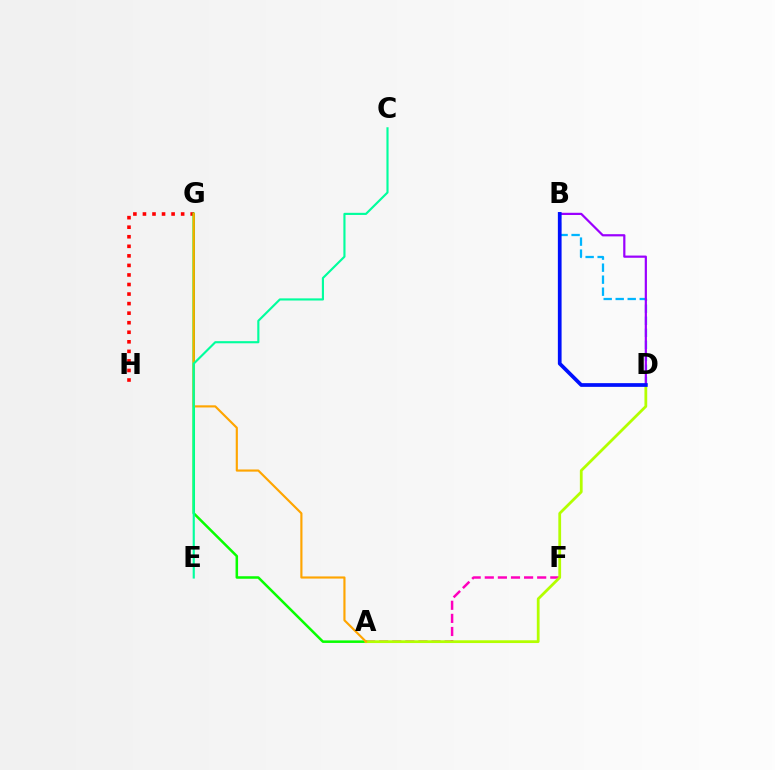{('B', 'D'): [{'color': '#00b5ff', 'line_style': 'dashed', 'thickness': 1.63}, {'color': '#9b00ff', 'line_style': 'solid', 'thickness': 1.59}, {'color': '#0010ff', 'line_style': 'solid', 'thickness': 2.68}], ('A', 'F'): [{'color': '#ff00bd', 'line_style': 'dashed', 'thickness': 1.78}], ('G', 'H'): [{'color': '#ff0000', 'line_style': 'dotted', 'thickness': 2.59}], ('A', 'G'): [{'color': '#08ff00', 'line_style': 'solid', 'thickness': 1.82}, {'color': '#ffa500', 'line_style': 'solid', 'thickness': 1.55}], ('A', 'D'): [{'color': '#b3ff00', 'line_style': 'solid', 'thickness': 1.99}], ('C', 'E'): [{'color': '#00ff9d', 'line_style': 'solid', 'thickness': 1.54}]}